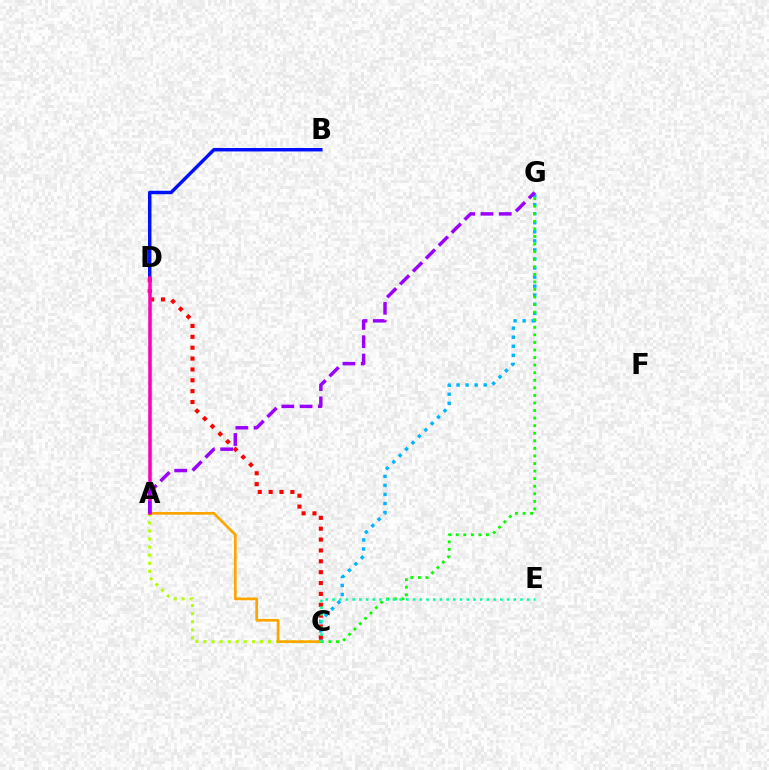{('A', 'C'): [{'color': '#b3ff00', 'line_style': 'dotted', 'thickness': 2.19}, {'color': '#ffa500', 'line_style': 'solid', 'thickness': 1.95}], ('B', 'D'): [{'color': '#0010ff', 'line_style': 'solid', 'thickness': 2.48}], ('C', 'G'): [{'color': '#00b5ff', 'line_style': 'dotted', 'thickness': 2.46}, {'color': '#08ff00', 'line_style': 'dotted', 'thickness': 2.06}], ('C', 'D'): [{'color': '#ff0000', 'line_style': 'dotted', 'thickness': 2.95}], ('A', 'D'): [{'color': '#ff00bd', 'line_style': 'solid', 'thickness': 2.55}], ('C', 'E'): [{'color': '#00ff9d', 'line_style': 'dotted', 'thickness': 1.82}], ('A', 'G'): [{'color': '#9b00ff', 'line_style': 'dashed', 'thickness': 2.48}]}